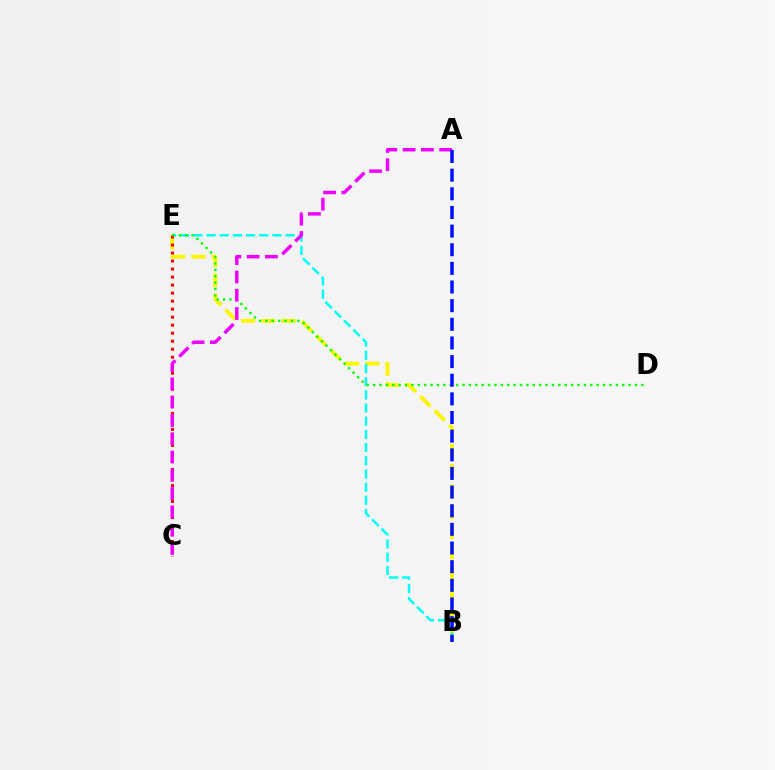{('B', 'E'): [{'color': '#fcf500', 'line_style': 'dashed', 'thickness': 2.75}, {'color': '#00fff6', 'line_style': 'dashed', 'thickness': 1.79}], ('C', 'E'): [{'color': '#ff0000', 'line_style': 'dotted', 'thickness': 2.18}], ('D', 'E'): [{'color': '#08ff00', 'line_style': 'dotted', 'thickness': 1.74}], ('A', 'C'): [{'color': '#ee00ff', 'line_style': 'dashed', 'thickness': 2.48}], ('A', 'B'): [{'color': '#0010ff', 'line_style': 'dashed', 'thickness': 2.53}]}